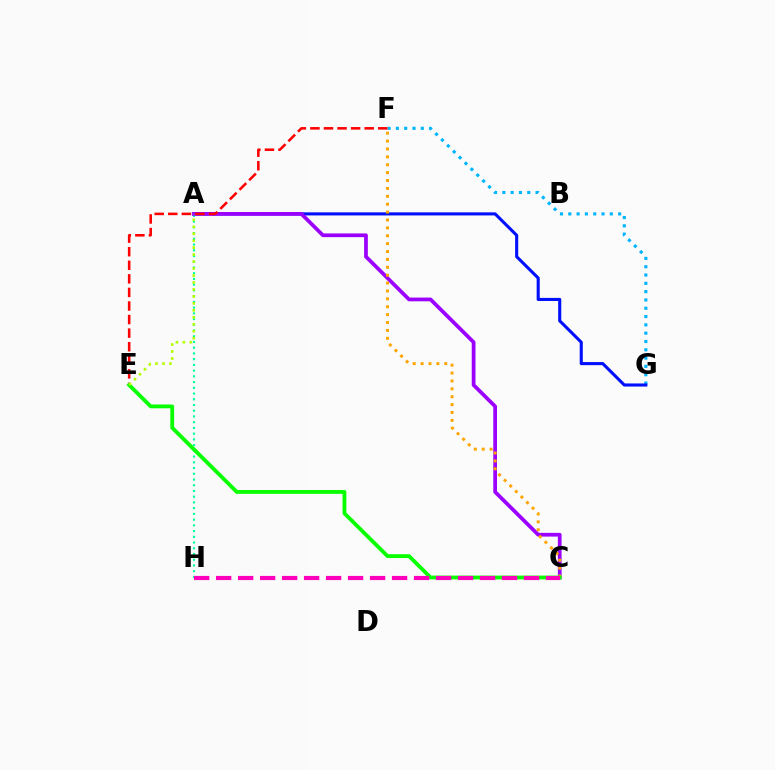{('F', 'G'): [{'color': '#00b5ff', 'line_style': 'dotted', 'thickness': 2.26}], ('A', 'G'): [{'color': '#0010ff', 'line_style': 'solid', 'thickness': 2.23}], ('A', 'H'): [{'color': '#00ff9d', 'line_style': 'dotted', 'thickness': 1.56}], ('A', 'C'): [{'color': '#9b00ff', 'line_style': 'solid', 'thickness': 2.69}], ('C', 'F'): [{'color': '#ffa500', 'line_style': 'dotted', 'thickness': 2.14}], ('E', 'F'): [{'color': '#ff0000', 'line_style': 'dashed', 'thickness': 1.84}], ('C', 'E'): [{'color': '#08ff00', 'line_style': 'solid', 'thickness': 2.74}], ('C', 'H'): [{'color': '#ff00bd', 'line_style': 'dashed', 'thickness': 2.99}], ('A', 'E'): [{'color': '#b3ff00', 'line_style': 'dotted', 'thickness': 1.89}]}